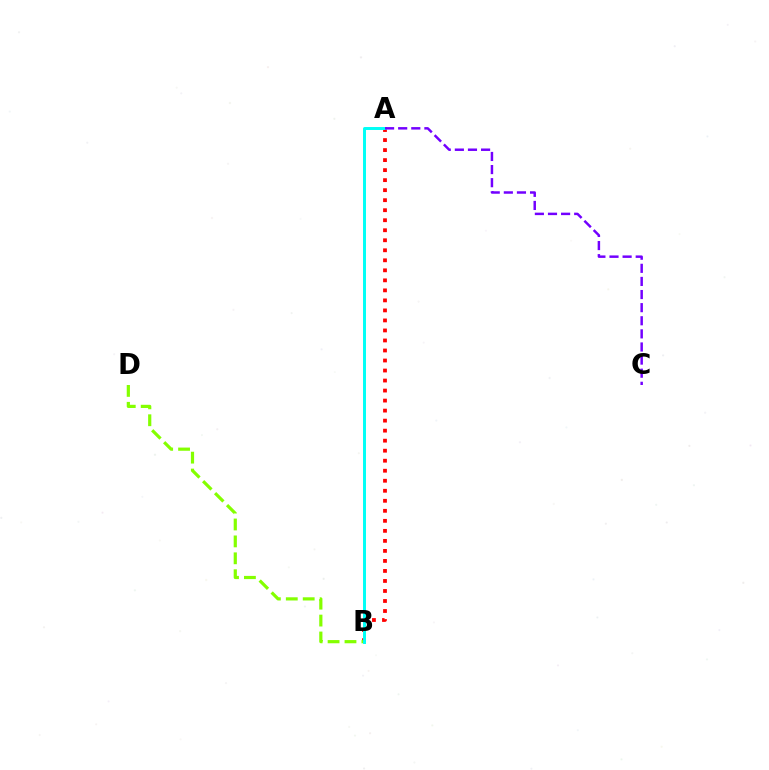{('A', 'B'): [{'color': '#ff0000', 'line_style': 'dotted', 'thickness': 2.72}, {'color': '#00fff6', 'line_style': 'solid', 'thickness': 2.13}], ('B', 'D'): [{'color': '#84ff00', 'line_style': 'dashed', 'thickness': 2.3}], ('A', 'C'): [{'color': '#7200ff', 'line_style': 'dashed', 'thickness': 1.78}]}